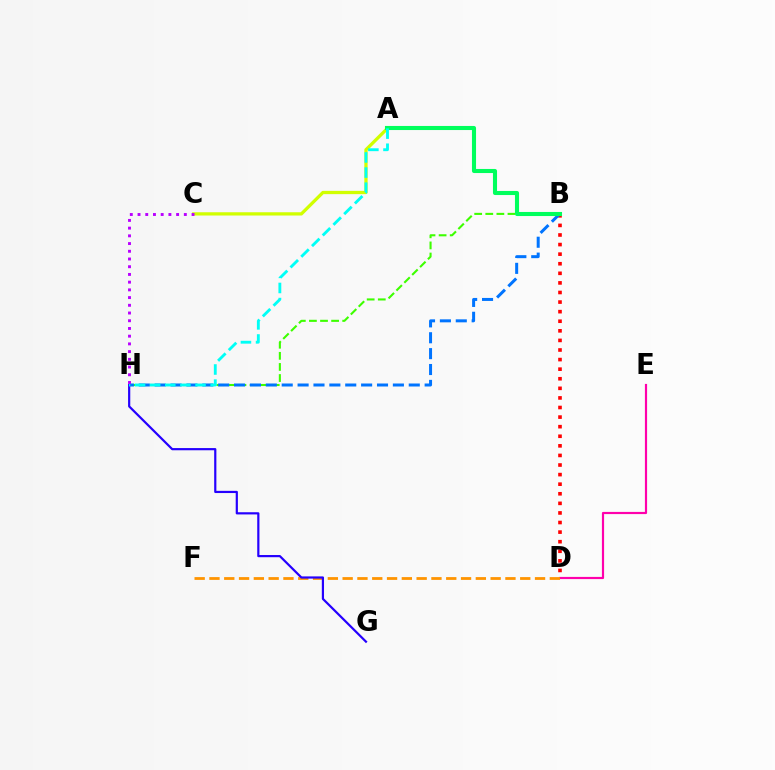{('A', 'C'): [{'color': '#d1ff00', 'line_style': 'solid', 'thickness': 2.36}], ('D', 'E'): [{'color': '#ff00ac', 'line_style': 'solid', 'thickness': 1.57}], ('D', 'F'): [{'color': '#ff9400', 'line_style': 'dashed', 'thickness': 2.01}], ('G', 'H'): [{'color': '#2500ff', 'line_style': 'solid', 'thickness': 1.58}], ('B', 'H'): [{'color': '#3dff00', 'line_style': 'dashed', 'thickness': 1.51}, {'color': '#0074ff', 'line_style': 'dashed', 'thickness': 2.16}], ('B', 'D'): [{'color': '#ff0000', 'line_style': 'dotted', 'thickness': 2.6}], ('A', 'B'): [{'color': '#00ff5c', 'line_style': 'solid', 'thickness': 2.94}], ('A', 'H'): [{'color': '#00fff6', 'line_style': 'dashed', 'thickness': 2.05}], ('C', 'H'): [{'color': '#b900ff', 'line_style': 'dotted', 'thickness': 2.1}]}